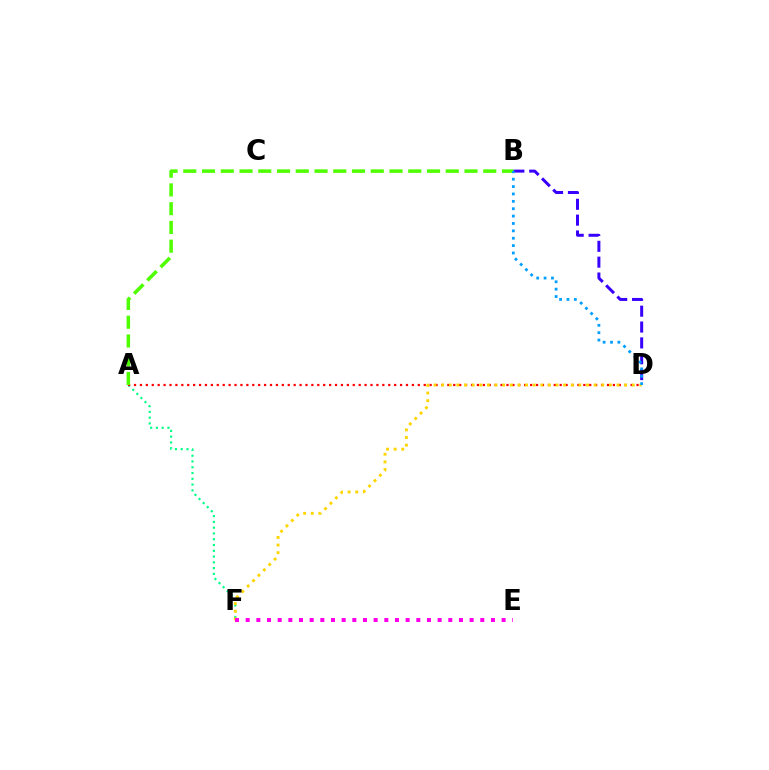{('A', 'F'): [{'color': '#00ff86', 'line_style': 'dotted', 'thickness': 1.57}], ('B', 'D'): [{'color': '#3700ff', 'line_style': 'dashed', 'thickness': 2.15}, {'color': '#009eff', 'line_style': 'dotted', 'thickness': 2.0}], ('A', 'D'): [{'color': '#ff0000', 'line_style': 'dotted', 'thickness': 1.61}], ('A', 'B'): [{'color': '#4fff00', 'line_style': 'dashed', 'thickness': 2.55}], ('D', 'F'): [{'color': '#ffd500', 'line_style': 'dotted', 'thickness': 2.07}], ('E', 'F'): [{'color': '#ff00ed', 'line_style': 'dotted', 'thickness': 2.9}]}